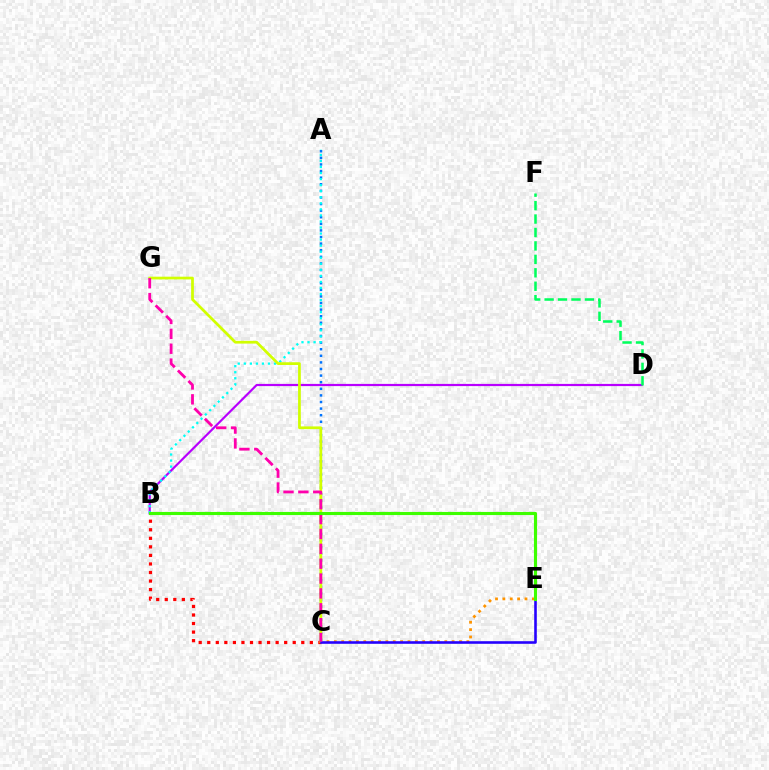{('A', 'C'): [{'color': '#0074ff', 'line_style': 'dotted', 'thickness': 1.79}], ('B', 'D'): [{'color': '#b900ff', 'line_style': 'solid', 'thickness': 1.58}], ('B', 'C'): [{'color': '#ff0000', 'line_style': 'dotted', 'thickness': 2.32}], ('A', 'B'): [{'color': '#00fff6', 'line_style': 'dotted', 'thickness': 1.64}], ('D', 'F'): [{'color': '#00ff5c', 'line_style': 'dashed', 'thickness': 1.83}], ('C', 'E'): [{'color': '#ff9400', 'line_style': 'dotted', 'thickness': 2.0}, {'color': '#2500ff', 'line_style': 'solid', 'thickness': 1.87}], ('C', 'G'): [{'color': '#d1ff00', 'line_style': 'solid', 'thickness': 1.97}, {'color': '#ff00ac', 'line_style': 'dashed', 'thickness': 2.02}], ('B', 'E'): [{'color': '#3dff00', 'line_style': 'solid', 'thickness': 2.24}]}